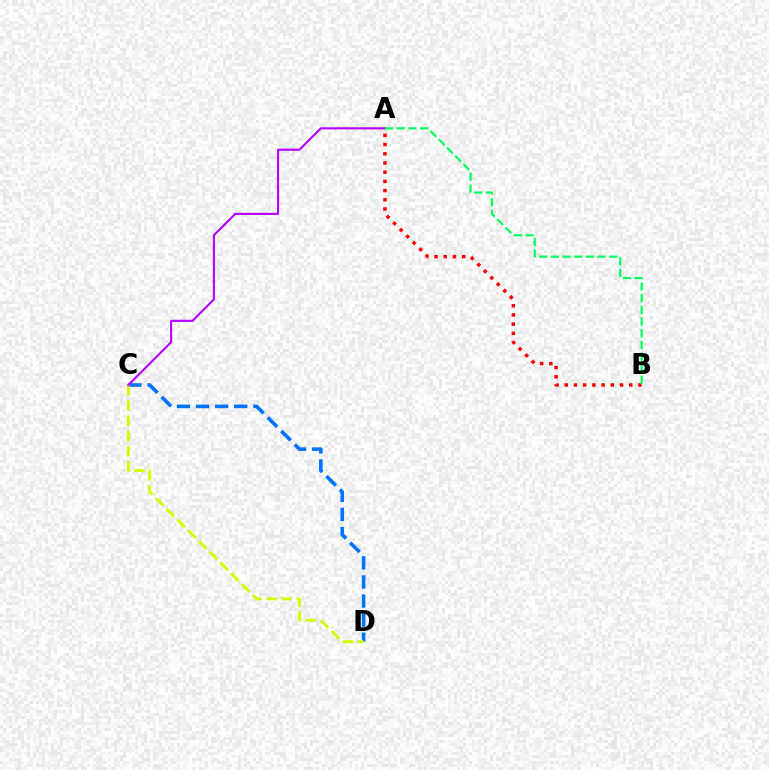{('A', 'B'): [{'color': '#ff0000', 'line_style': 'dotted', 'thickness': 2.5}, {'color': '#00ff5c', 'line_style': 'dashed', 'thickness': 1.58}], ('C', 'D'): [{'color': '#0074ff', 'line_style': 'dashed', 'thickness': 2.59}, {'color': '#d1ff00', 'line_style': 'dashed', 'thickness': 2.07}], ('A', 'C'): [{'color': '#b900ff', 'line_style': 'solid', 'thickness': 1.53}]}